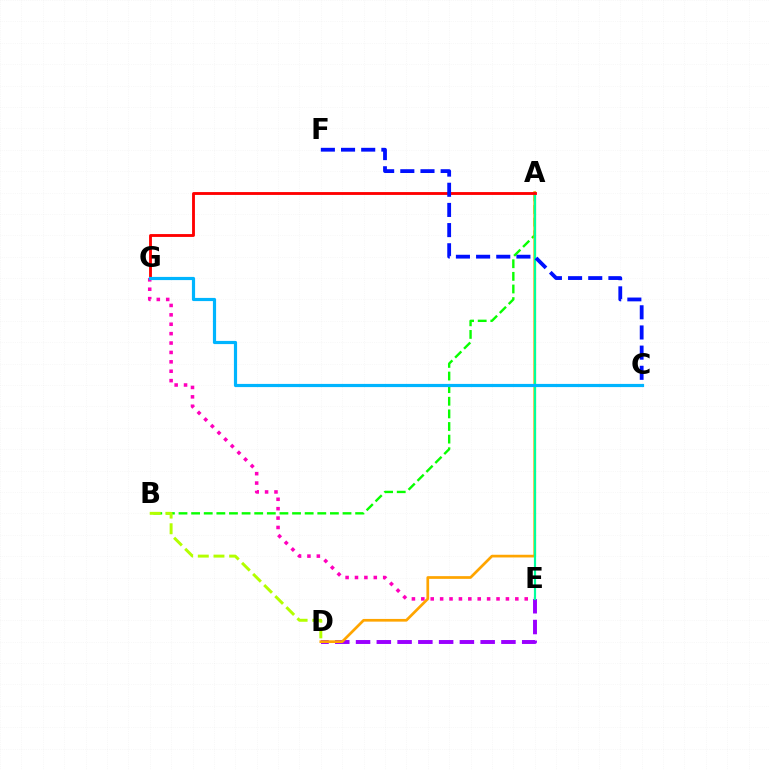{('E', 'G'): [{'color': '#ff00bd', 'line_style': 'dotted', 'thickness': 2.55}], ('D', 'E'): [{'color': '#9b00ff', 'line_style': 'dashed', 'thickness': 2.82}], ('A', 'B'): [{'color': '#08ff00', 'line_style': 'dashed', 'thickness': 1.71}], ('A', 'D'): [{'color': '#ffa500', 'line_style': 'solid', 'thickness': 1.95}], ('A', 'E'): [{'color': '#00ff9d', 'line_style': 'solid', 'thickness': 1.58}], ('B', 'D'): [{'color': '#b3ff00', 'line_style': 'dashed', 'thickness': 2.13}], ('A', 'G'): [{'color': '#ff0000', 'line_style': 'solid', 'thickness': 2.05}], ('C', 'G'): [{'color': '#00b5ff', 'line_style': 'solid', 'thickness': 2.29}], ('C', 'F'): [{'color': '#0010ff', 'line_style': 'dashed', 'thickness': 2.74}]}